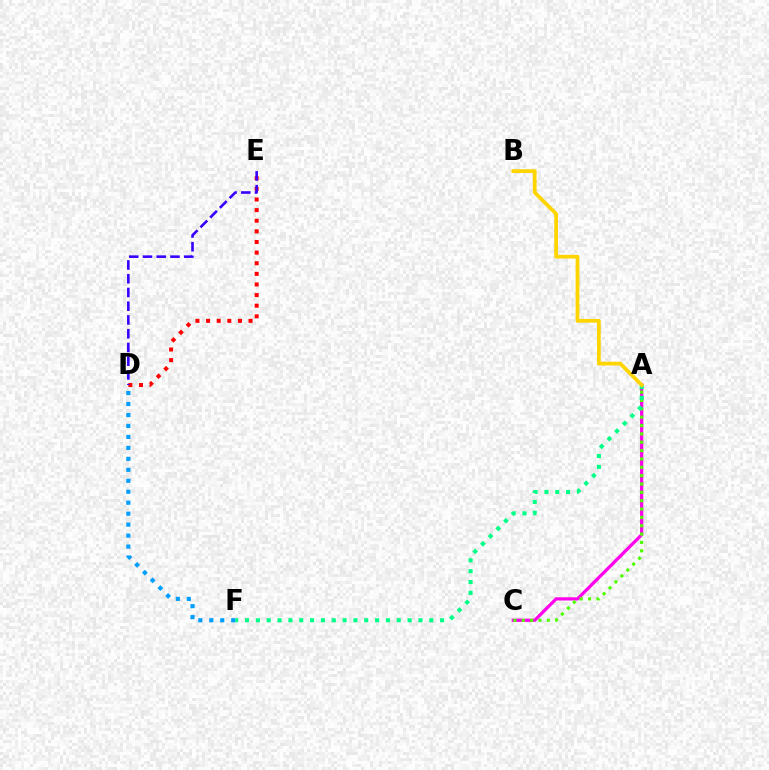{('A', 'C'): [{'color': '#ff00ed', 'line_style': 'solid', 'thickness': 2.32}, {'color': '#4fff00', 'line_style': 'dotted', 'thickness': 2.27}], ('D', 'E'): [{'color': '#ff0000', 'line_style': 'dotted', 'thickness': 2.89}, {'color': '#3700ff', 'line_style': 'dashed', 'thickness': 1.87}], ('A', 'F'): [{'color': '#00ff86', 'line_style': 'dotted', 'thickness': 2.94}], ('A', 'B'): [{'color': '#ffd500', 'line_style': 'solid', 'thickness': 2.69}], ('D', 'F'): [{'color': '#009eff', 'line_style': 'dotted', 'thickness': 2.98}]}